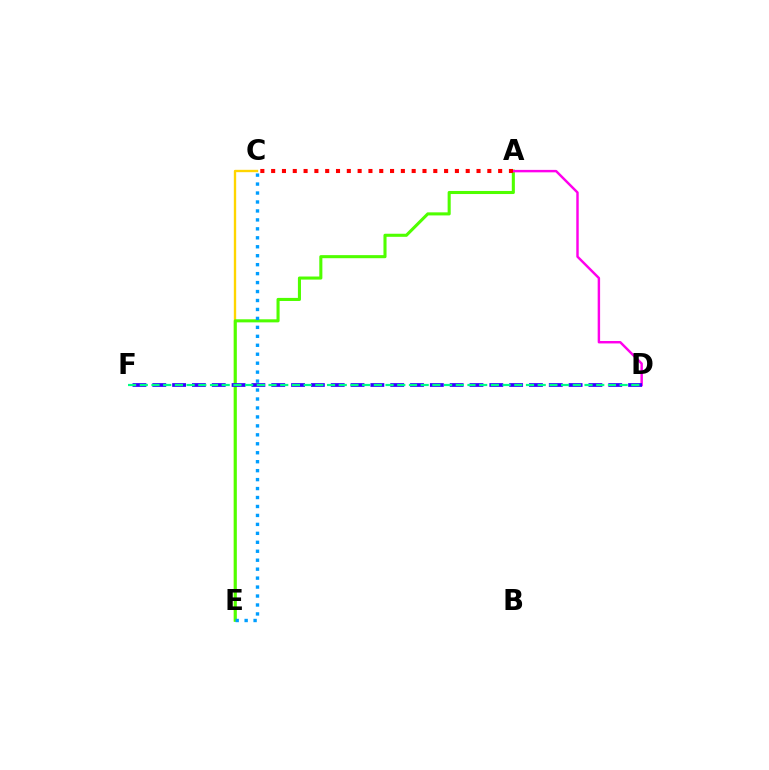{('C', 'E'): [{'color': '#ffd500', 'line_style': 'solid', 'thickness': 1.7}, {'color': '#009eff', 'line_style': 'dotted', 'thickness': 2.43}], ('A', 'E'): [{'color': '#4fff00', 'line_style': 'solid', 'thickness': 2.21}], ('A', 'D'): [{'color': '#ff00ed', 'line_style': 'solid', 'thickness': 1.76}], ('D', 'F'): [{'color': '#3700ff', 'line_style': 'dashed', 'thickness': 2.69}, {'color': '#00ff86', 'line_style': 'dashed', 'thickness': 1.59}], ('A', 'C'): [{'color': '#ff0000', 'line_style': 'dotted', 'thickness': 2.94}]}